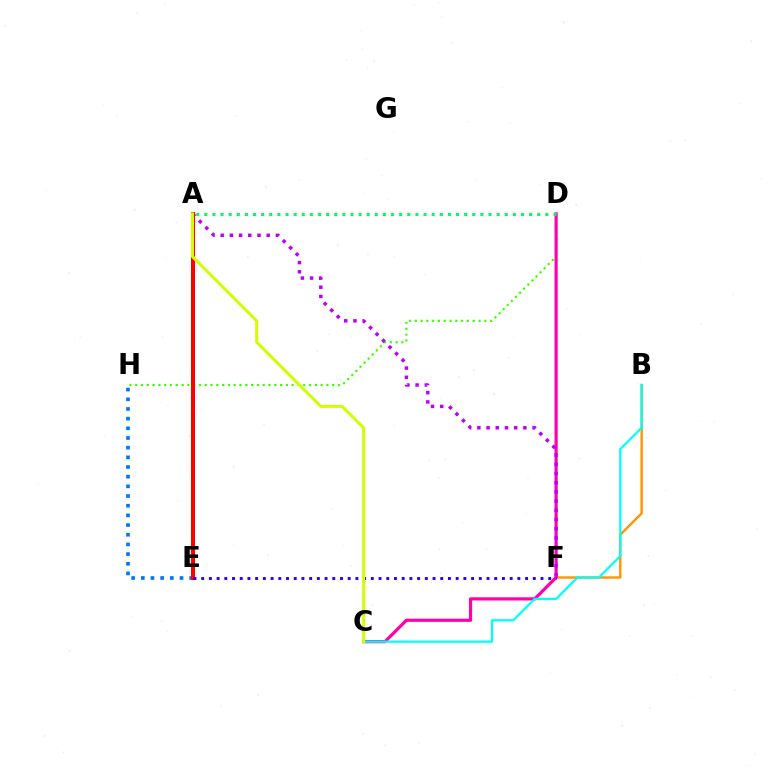{('B', 'F'): [{'color': '#ff9400', 'line_style': 'solid', 'thickness': 1.71}], ('D', 'H'): [{'color': '#3dff00', 'line_style': 'dotted', 'thickness': 1.57}], ('C', 'D'): [{'color': '#ff00ac', 'line_style': 'solid', 'thickness': 2.28}], ('A', 'F'): [{'color': '#b900ff', 'line_style': 'dotted', 'thickness': 2.5}], ('E', 'H'): [{'color': '#0074ff', 'line_style': 'dotted', 'thickness': 2.63}], ('A', 'D'): [{'color': '#00ff5c', 'line_style': 'dotted', 'thickness': 2.21}], ('A', 'E'): [{'color': '#ff0000', 'line_style': 'solid', 'thickness': 2.9}], ('E', 'F'): [{'color': '#2500ff', 'line_style': 'dotted', 'thickness': 2.1}], ('B', 'C'): [{'color': '#00fff6', 'line_style': 'solid', 'thickness': 1.6}], ('A', 'C'): [{'color': '#d1ff00', 'line_style': 'solid', 'thickness': 2.16}]}